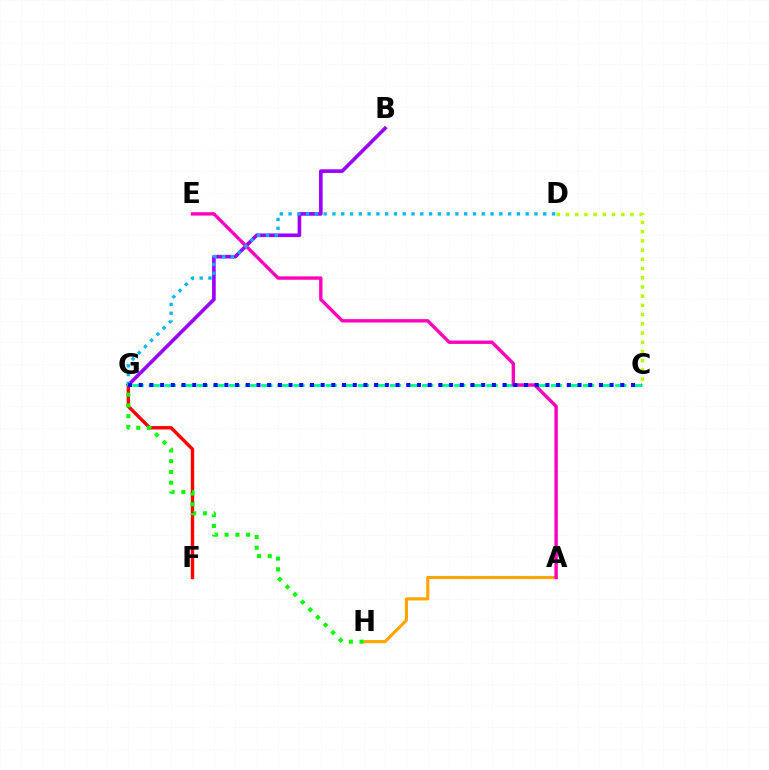{('C', 'G'): [{'color': '#00ff9d', 'line_style': 'dashed', 'thickness': 2.19}, {'color': '#0010ff', 'line_style': 'dotted', 'thickness': 2.91}], ('A', 'H'): [{'color': '#ffa500', 'line_style': 'solid', 'thickness': 2.24}], ('F', 'G'): [{'color': '#ff0000', 'line_style': 'solid', 'thickness': 2.44}], ('C', 'D'): [{'color': '#b3ff00', 'line_style': 'dotted', 'thickness': 2.5}], ('B', 'G'): [{'color': '#9b00ff', 'line_style': 'solid', 'thickness': 2.62}], ('A', 'E'): [{'color': '#ff00bd', 'line_style': 'solid', 'thickness': 2.43}], ('G', 'H'): [{'color': '#08ff00', 'line_style': 'dotted', 'thickness': 2.92}], ('D', 'G'): [{'color': '#00b5ff', 'line_style': 'dotted', 'thickness': 2.39}]}